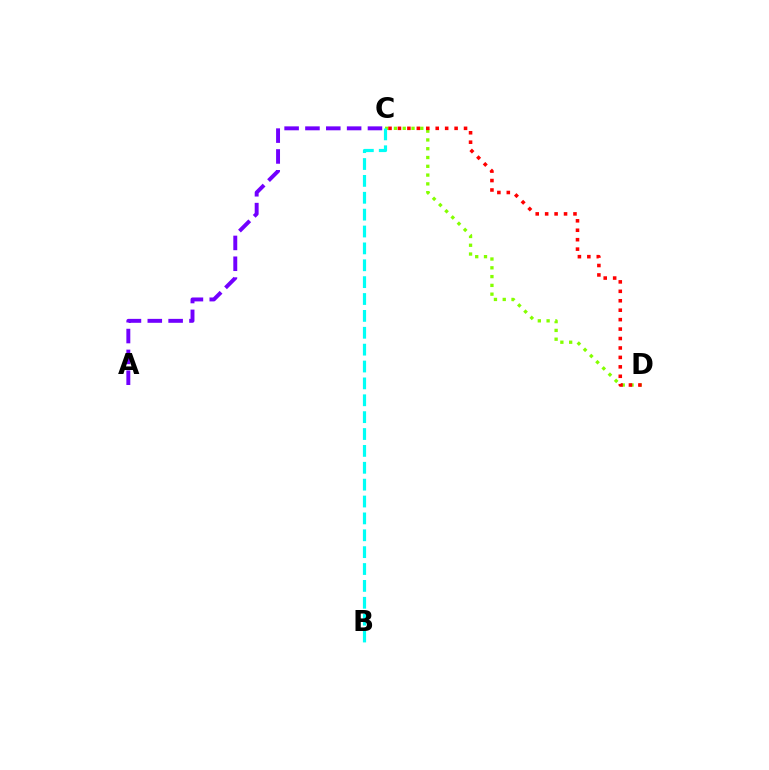{('C', 'D'): [{'color': '#84ff00', 'line_style': 'dotted', 'thickness': 2.39}, {'color': '#ff0000', 'line_style': 'dotted', 'thickness': 2.57}], ('A', 'C'): [{'color': '#7200ff', 'line_style': 'dashed', 'thickness': 2.83}], ('B', 'C'): [{'color': '#00fff6', 'line_style': 'dashed', 'thickness': 2.29}]}